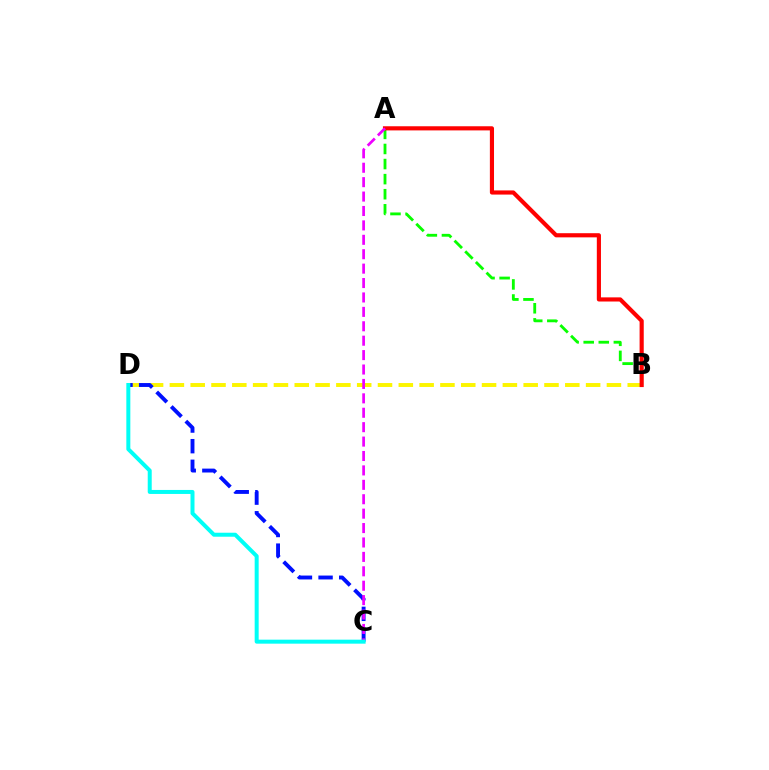{('B', 'D'): [{'color': '#fcf500', 'line_style': 'dashed', 'thickness': 2.83}], ('C', 'D'): [{'color': '#0010ff', 'line_style': 'dashed', 'thickness': 2.8}, {'color': '#00fff6', 'line_style': 'solid', 'thickness': 2.88}], ('A', 'B'): [{'color': '#08ff00', 'line_style': 'dashed', 'thickness': 2.05}, {'color': '#ff0000', 'line_style': 'solid', 'thickness': 2.98}], ('A', 'C'): [{'color': '#ee00ff', 'line_style': 'dashed', 'thickness': 1.96}]}